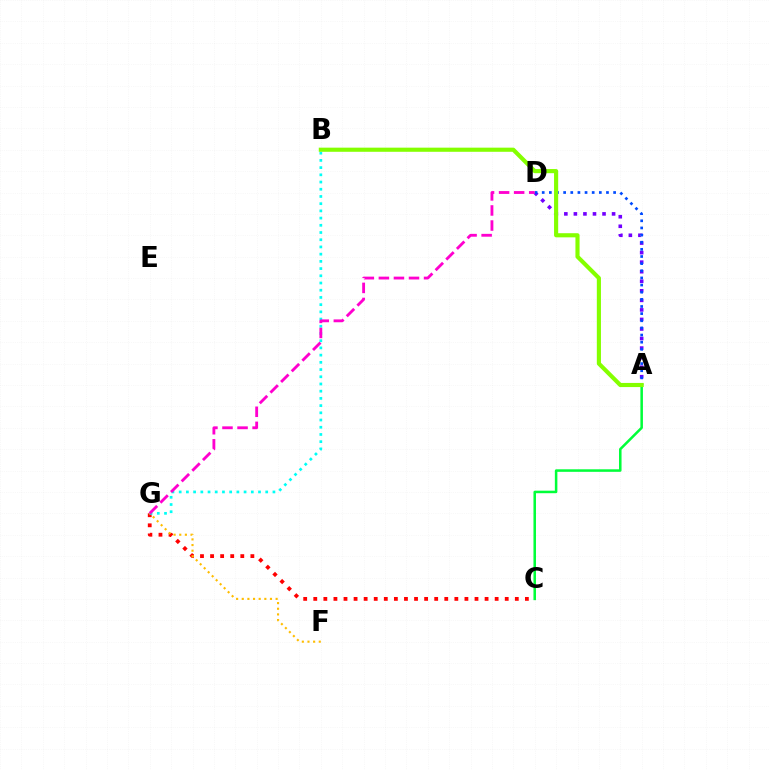{('A', 'D'): [{'color': '#7200ff', 'line_style': 'dotted', 'thickness': 2.59}, {'color': '#004bff', 'line_style': 'dotted', 'thickness': 1.94}], ('A', 'C'): [{'color': '#00ff39', 'line_style': 'solid', 'thickness': 1.82}], ('C', 'G'): [{'color': '#ff0000', 'line_style': 'dotted', 'thickness': 2.74}], ('F', 'G'): [{'color': '#ffbd00', 'line_style': 'dotted', 'thickness': 1.53}], ('B', 'G'): [{'color': '#00fff6', 'line_style': 'dotted', 'thickness': 1.96}], ('D', 'G'): [{'color': '#ff00cf', 'line_style': 'dashed', 'thickness': 2.05}], ('A', 'B'): [{'color': '#84ff00', 'line_style': 'solid', 'thickness': 2.98}]}